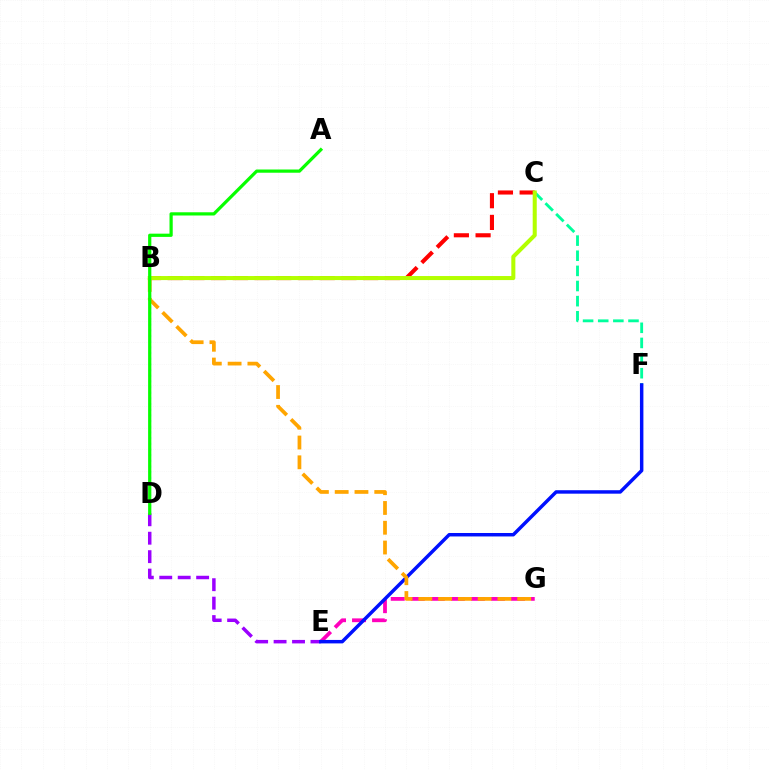{('D', 'E'): [{'color': '#9b00ff', 'line_style': 'dashed', 'thickness': 2.51}], ('E', 'G'): [{'color': '#ff00bd', 'line_style': 'dashed', 'thickness': 2.72}], ('C', 'F'): [{'color': '#00ff9d', 'line_style': 'dashed', 'thickness': 2.06}], ('B', 'D'): [{'color': '#00b5ff', 'line_style': 'dotted', 'thickness': 1.54}], ('B', 'C'): [{'color': '#ff0000', 'line_style': 'dashed', 'thickness': 2.95}, {'color': '#b3ff00', 'line_style': 'solid', 'thickness': 2.91}], ('E', 'F'): [{'color': '#0010ff', 'line_style': 'solid', 'thickness': 2.49}], ('B', 'G'): [{'color': '#ffa500', 'line_style': 'dashed', 'thickness': 2.69}], ('A', 'D'): [{'color': '#08ff00', 'line_style': 'solid', 'thickness': 2.32}]}